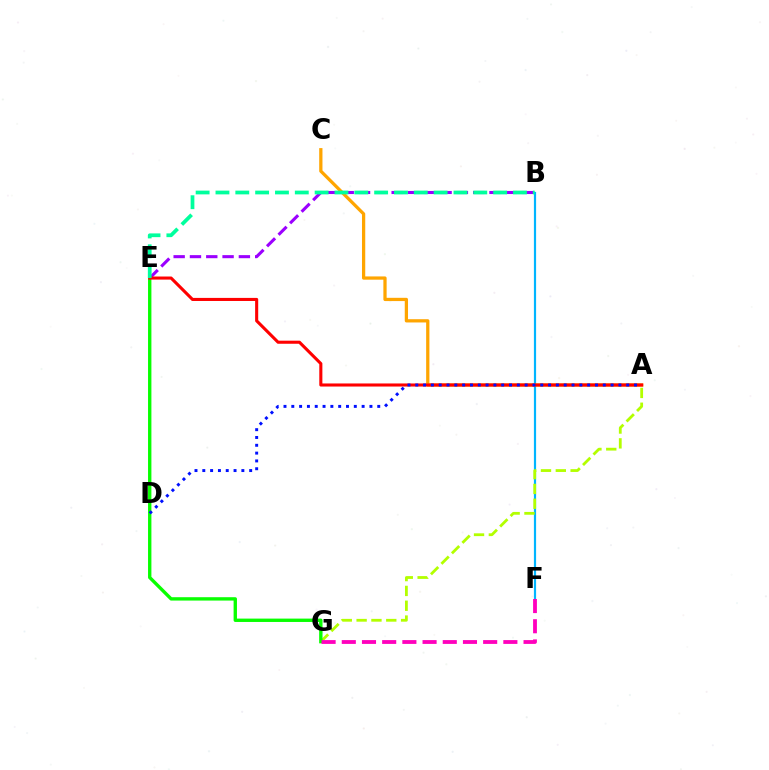{('B', 'F'): [{'color': '#00b5ff', 'line_style': 'solid', 'thickness': 1.58}], ('A', 'G'): [{'color': '#b3ff00', 'line_style': 'dashed', 'thickness': 2.01}], ('E', 'G'): [{'color': '#08ff00', 'line_style': 'solid', 'thickness': 2.42}], ('B', 'E'): [{'color': '#9b00ff', 'line_style': 'dashed', 'thickness': 2.22}, {'color': '#00ff9d', 'line_style': 'dashed', 'thickness': 2.69}], ('A', 'C'): [{'color': '#ffa500', 'line_style': 'solid', 'thickness': 2.34}], ('A', 'E'): [{'color': '#ff0000', 'line_style': 'solid', 'thickness': 2.22}], ('F', 'G'): [{'color': '#ff00bd', 'line_style': 'dashed', 'thickness': 2.74}], ('A', 'D'): [{'color': '#0010ff', 'line_style': 'dotted', 'thickness': 2.12}]}